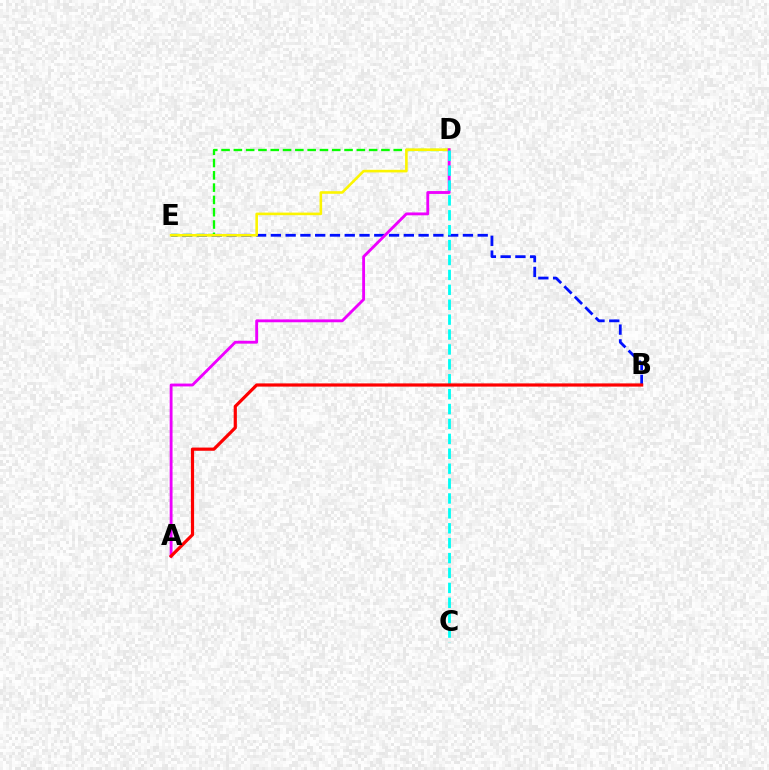{('B', 'E'): [{'color': '#0010ff', 'line_style': 'dashed', 'thickness': 2.01}], ('D', 'E'): [{'color': '#08ff00', 'line_style': 'dashed', 'thickness': 1.67}, {'color': '#fcf500', 'line_style': 'solid', 'thickness': 1.87}], ('A', 'D'): [{'color': '#ee00ff', 'line_style': 'solid', 'thickness': 2.06}], ('C', 'D'): [{'color': '#00fff6', 'line_style': 'dashed', 'thickness': 2.02}], ('A', 'B'): [{'color': '#ff0000', 'line_style': 'solid', 'thickness': 2.3}]}